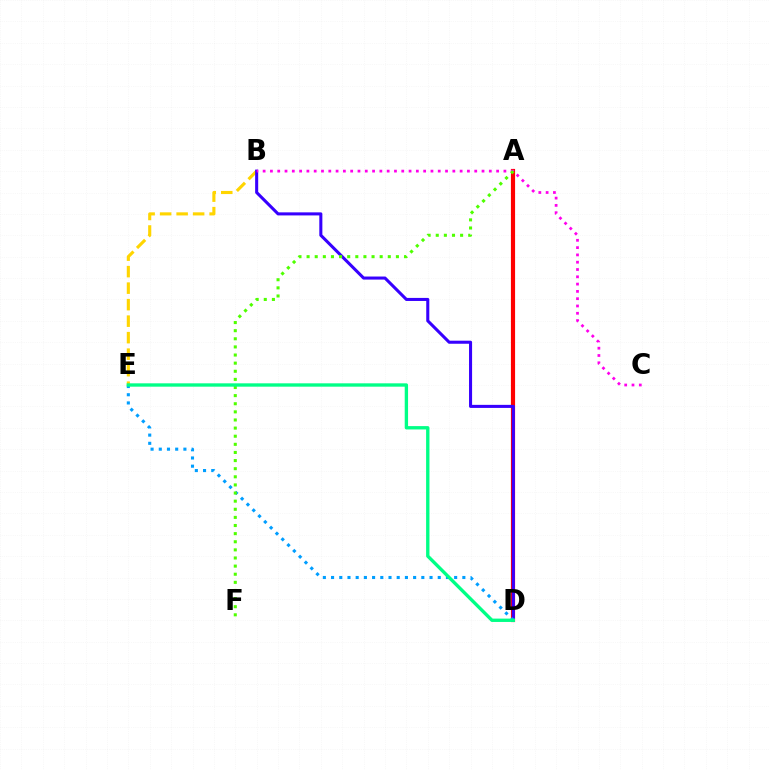{('A', 'D'): [{'color': '#ff0000', 'line_style': 'solid', 'thickness': 3.0}], ('B', 'E'): [{'color': '#ffd500', 'line_style': 'dashed', 'thickness': 2.24}], ('B', 'D'): [{'color': '#3700ff', 'line_style': 'solid', 'thickness': 2.2}], ('D', 'E'): [{'color': '#009eff', 'line_style': 'dotted', 'thickness': 2.23}, {'color': '#00ff86', 'line_style': 'solid', 'thickness': 2.41}], ('B', 'C'): [{'color': '#ff00ed', 'line_style': 'dotted', 'thickness': 1.98}], ('A', 'F'): [{'color': '#4fff00', 'line_style': 'dotted', 'thickness': 2.21}]}